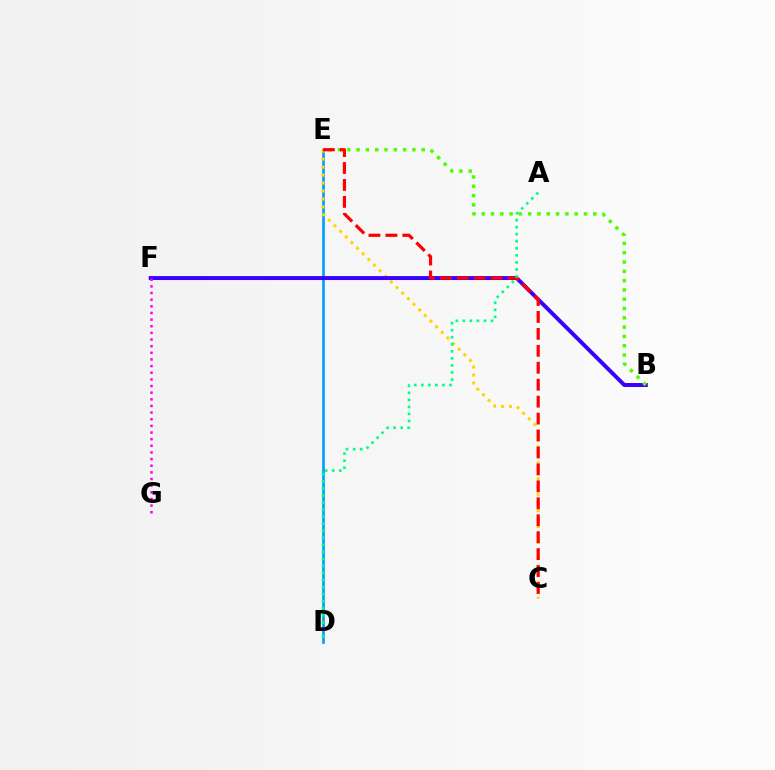{('D', 'E'): [{'color': '#009eff', 'line_style': 'solid', 'thickness': 1.93}], ('C', 'E'): [{'color': '#ffd500', 'line_style': 'dotted', 'thickness': 2.16}, {'color': '#ff0000', 'line_style': 'dashed', 'thickness': 2.3}], ('B', 'F'): [{'color': '#3700ff', 'line_style': 'solid', 'thickness': 2.84}], ('B', 'E'): [{'color': '#4fff00', 'line_style': 'dotted', 'thickness': 2.53}], ('F', 'G'): [{'color': '#ff00ed', 'line_style': 'dotted', 'thickness': 1.8}], ('A', 'D'): [{'color': '#00ff86', 'line_style': 'dotted', 'thickness': 1.91}]}